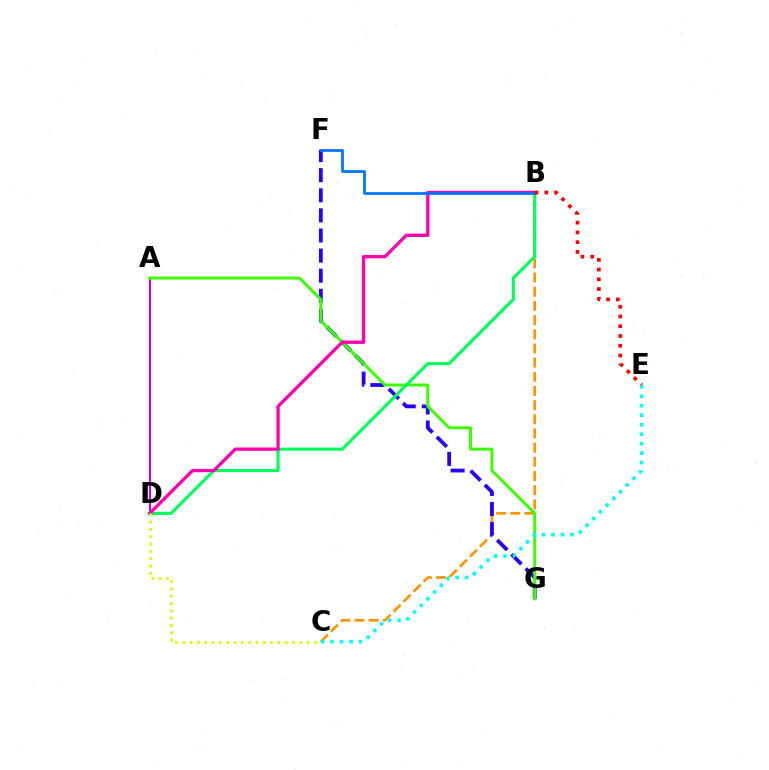{('B', 'C'): [{'color': '#ff9400', 'line_style': 'dashed', 'thickness': 1.93}], ('F', 'G'): [{'color': '#2500ff', 'line_style': 'dashed', 'thickness': 2.73}], ('A', 'D'): [{'color': '#b900ff', 'line_style': 'solid', 'thickness': 1.51}], ('A', 'G'): [{'color': '#3dff00', 'line_style': 'solid', 'thickness': 2.15}], ('B', 'D'): [{'color': '#00ff5c', 'line_style': 'solid', 'thickness': 2.25}, {'color': '#ff00ac', 'line_style': 'solid', 'thickness': 2.37}], ('B', 'F'): [{'color': '#0074ff', 'line_style': 'solid', 'thickness': 1.96}], ('C', 'D'): [{'color': '#d1ff00', 'line_style': 'dotted', 'thickness': 1.99}], ('B', 'E'): [{'color': '#ff0000', 'line_style': 'dotted', 'thickness': 2.65}], ('C', 'E'): [{'color': '#00fff6', 'line_style': 'dotted', 'thickness': 2.57}]}